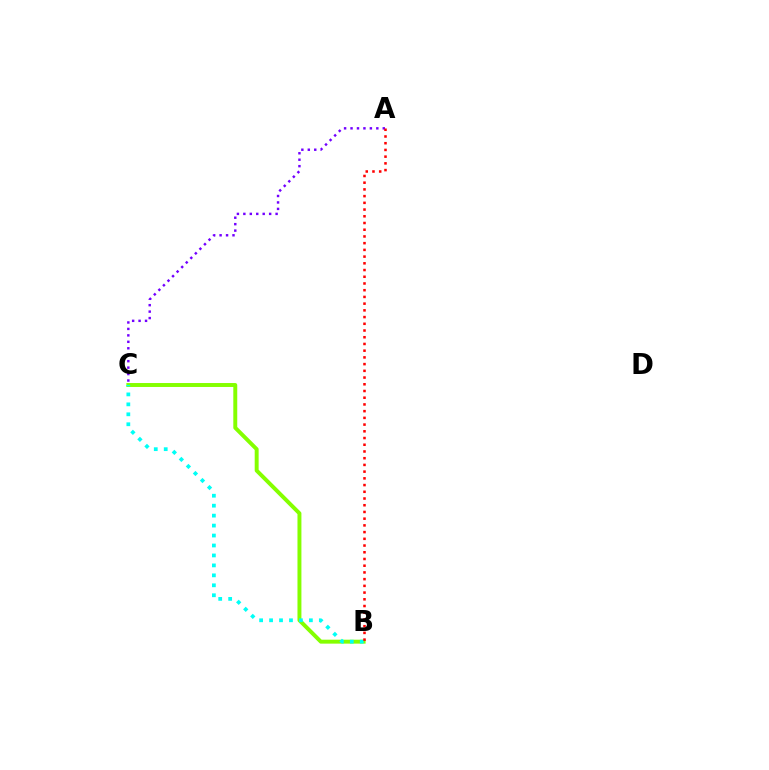{('B', 'C'): [{'color': '#84ff00', 'line_style': 'solid', 'thickness': 2.84}, {'color': '#00fff6', 'line_style': 'dotted', 'thickness': 2.7}], ('A', 'C'): [{'color': '#7200ff', 'line_style': 'dotted', 'thickness': 1.75}], ('A', 'B'): [{'color': '#ff0000', 'line_style': 'dotted', 'thickness': 1.83}]}